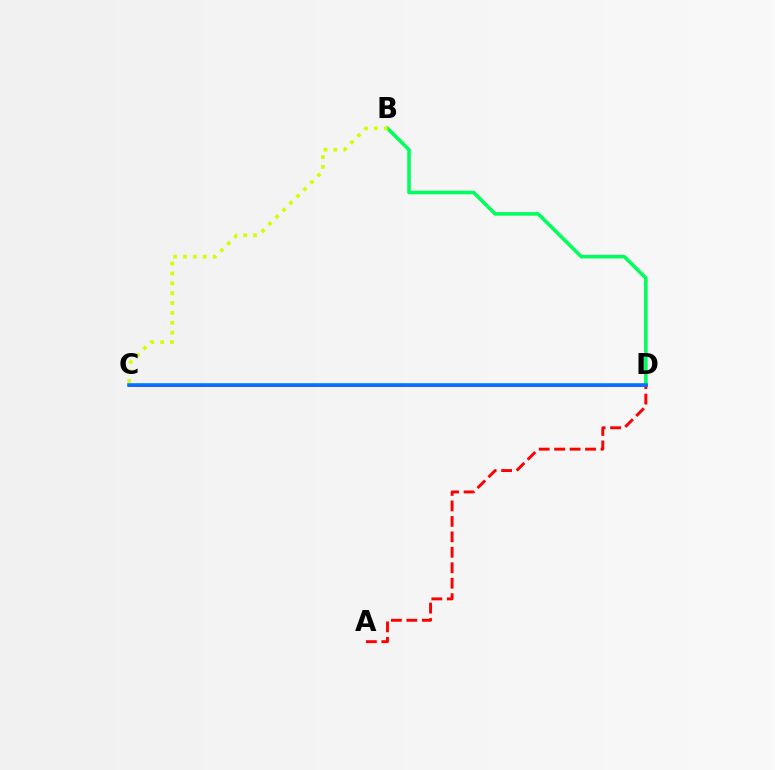{('C', 'D'): [{'color': '#b900ff', 'line_style': 'solid', 'thickness': 2.05}, {'color': '#0074ff', 'line_style': 'solid', 'thickness': 2.59}], ('B', 'D'): [{'color': '#00ff5c', 'line_style': 'solid', 'thickness': 2.58}], ('B', 'C'): [{'color': '#d1ff00', 'line_style': 'dotted', 'thickness': 2.68}], ('A', 'D'): [{'color': '#ff0000', 'line_style': 'dashed', 'thickness': 2.1}]}